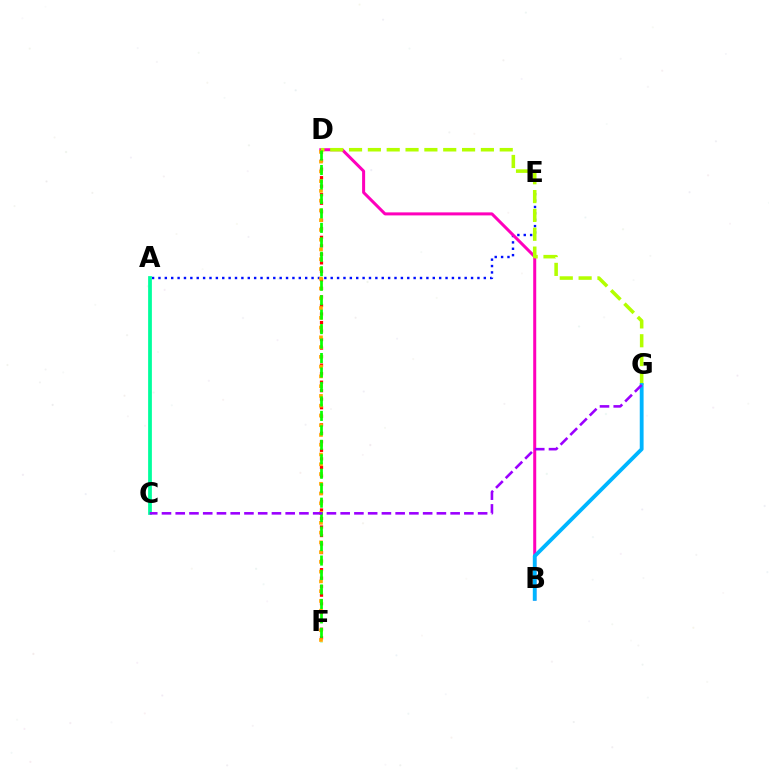{('A', 'E'): [{'color': '#0010ff', 'line_style': 'dotted', 'thickness': 1.73}], ('B', 'D'): [{'color': '#ff00bd', 'line_style': 'solid', 'thickness': 2.17}], ('D', 'F'): [{'color': '#ff0000', 'line_style': 'dotted', 'thickness': 2.32}, {'color': '#ffa500', 'line_style': 'dotted', 'thickness': 2.65}, {'color': '#08ff00', 'line_style': 'dashed', 'thickness': 1.96}], ('D', 'G'): [{'color': '#b3ff00', 'line_style': 'dashed', 'thickness': 2.56}], ('B', 'G'): [{'color': '#00b5ff', 'line_style': 'solid', 'thickness': 2.76}], ('A', 'C'): [{'color': '#00ff9d', 'line_style': 'solid', 'thickness': 2.71}], ('C', 'G'): [{'color': '#9b00ff', 'line_style': 'dashed', 'thickness': 1.87}]}